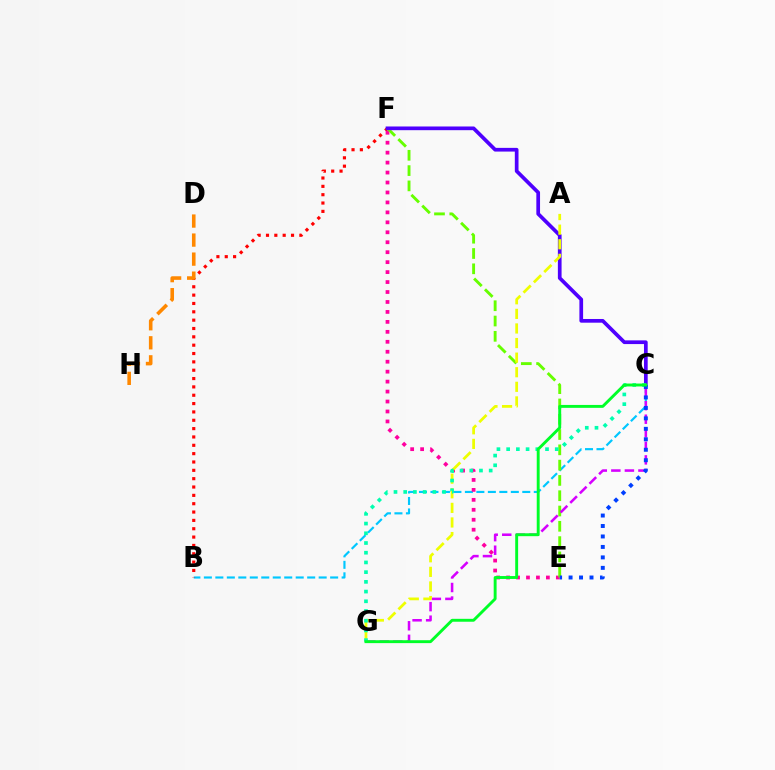{('B', 'C'): [{'color': '#00c7ff', 'line_style': 'dashed', 'thickness': 1.56}], ('B', 'F'): [{'color': '#ff0000', 'line_style': 'dotted', 'thickness': 2.27}], ('E', 'F'): [{'color': '#ff00a0', 'line_style': 'dotted', 'thickness': 2.7}, {'color': '#66ff00', 'line_style': 'dashed', 'thickness': 2.08}], ('C', 'F'): [{'color': '#4f00ff', 'line_style': 'solid', 'thickness': 2.66}], ('C', 'G'): [{'color': '#d600ff', 'line_style': 'dashed', 'thickness': 1.84}, {'color': '#00ffaf', 'line_style': 'dotted', 'thickness': 2.64}, {'color': '#00ff27', 'line_style': 'solid', 'thickness': 2.09}], ('A', 'G'): [{'color': '#eeff00', 'line_style': 'dashed', 'thickness': 1.98}], ('C', 'E'): [{'color': '#003fff', 'line_style': 'dotted', 'thickness': 2.84}], ('D', 'H'): [{'color': '#ff8800', 'line_style': 'dashed', 'thickness': 2.59}]}